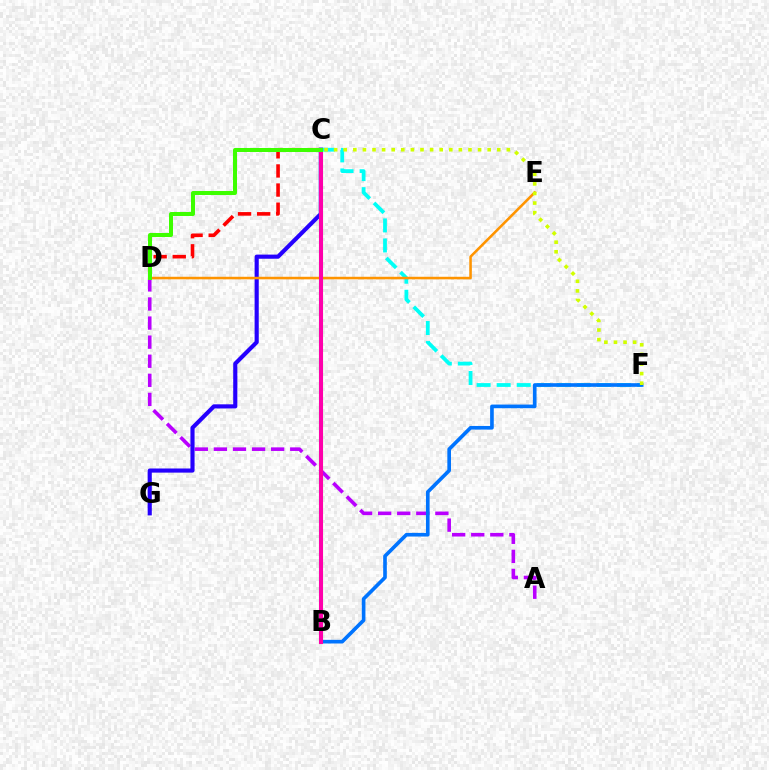{('A', 'D'): [{'color': '#b900ff', 'line_style': 'dashed', 'thickness': 2.59}], ('C', 'F'): [{'color': '#00fff6', 'line_style': 'dashed', 'thickness': 2.72}, {'color': '#d1ff00', 'line_style': 'dotted', 'thickness': 2.61}], ('C', 'G'): [{'color': '#2500ff', 'line_style': 'solid', 'thickness': 2.97}], ('B', 'F'): [{'color': '#0074ff', 'line_style': 'solid', 'thickness': 2.62}], ('D', 'E'): [{'color': '#ff9400', 'line_style': 'solid', 'thickness': 1.84}], ('C', 'D'): [{'color': '#ff0000', 'line_style': 'dashed', 'thickness': 2.6}, {'color': '#3dff00', 'line_style': 'solid', 'thickness': 2.88}], ('B', 'C'): [{'color': '#00ff5c', 'line_style': 'solid', 'thickness': 2.94}, {'color': '#ff00ac', 'line_style': 'solid', 'thickness': 2.91}]}